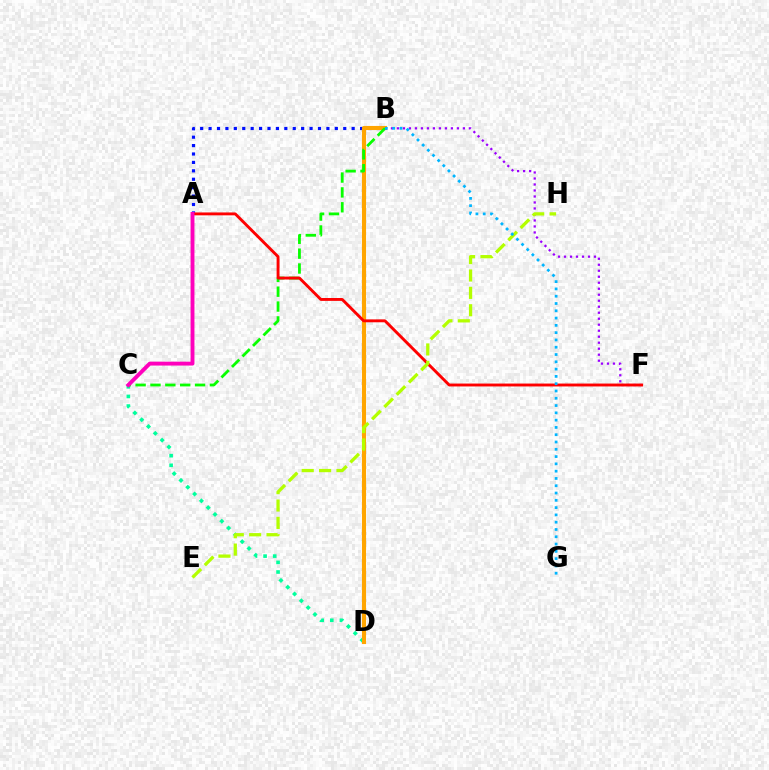{('A', 'B'): [{'color': '#0010ff', 'line_style': 'dotted', 'thickness': 2.29}], ('C', 'D'): [{'color': '#00ff9d', 'line_style': 'dotted', 'thickness': 2.61}], ('B', 'D'): [{'color': '#ffa500', 'line_style': 'solid', 'thickness': 2.95}], ('B', 'C'): [{'color': '#08ff00', 'line_style': 'dashed', 'thickness': 2.02}], ('B', 'F'): [{'color': '#9b00ff', 'line_style': 'dotted', 'thickness': 1.63}], ('A', 'F'): [{'color': '#ff0000', 'line_style': 'solid', 'thickness': 2.08}], ('E', 'H'): [{'color': '#b3ff00', 'line_style': 'dashed', 'thickness': 2.36}], ('B', 'G'): [{'color': '#00b5ff', 'line_style': 'dotted', 'thickness': 1.98}], ('A', 'C'): [{'color': '#ff00bd', 'line_style': 'solid', 'thickness': 2.81}]}